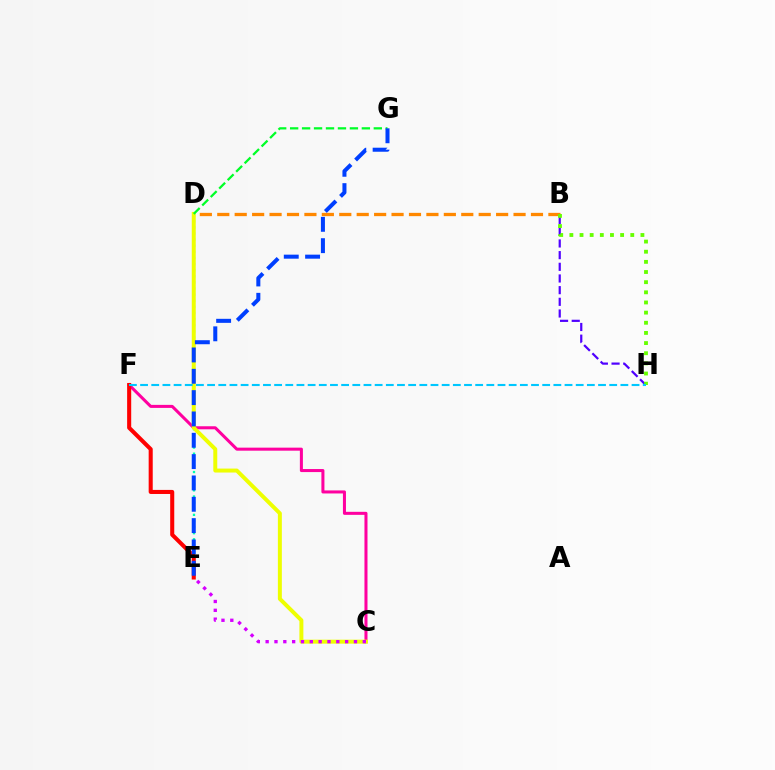{('C', 'F'): [{'color': '#ff00a0', 'line_style': 'solid', 'thickness': 2.19}], ('D', 'E'): [{'color': '#00ffaf', 'line_style': 'dotted', 'thickness': 1.66}], ('C', 'D'): [{'color': '#eeff00', 'line_style': 'solid', 'thickness': 2.85}], ('C', 'E'): [{'color': '#d600ff', 'line_style': 'dotted', 'thickness': 2.4}], ('B', 'H'): [{'color': '#4f00ff', 'line_style': 'dashed', 'thickness': 1.59}, {'color': '#66ff00', 'line_style': 'dotted', 'thickness': 2.76}], ('B', 'D'): [{'color': '#ff8800', 'line_style': 'dashed', 'thickness': 2.37}], ('E', 'F'): [{'color': '#ff0000', 'line_style': 'solid', 'thickness': 2.93}], ('D', 'G'): [{'color': '#00ff27', 'line_style': 'dashed', 'thickness': 1.62}], ('E', 'G'): [{'color': '#003fff', 'line_style': 'dashed', 'thickness': 2.9}], ('F', 'H'): [{'color': '#00c7ff', 'line_style': 'dashed', 'thickness': 1.52}]}